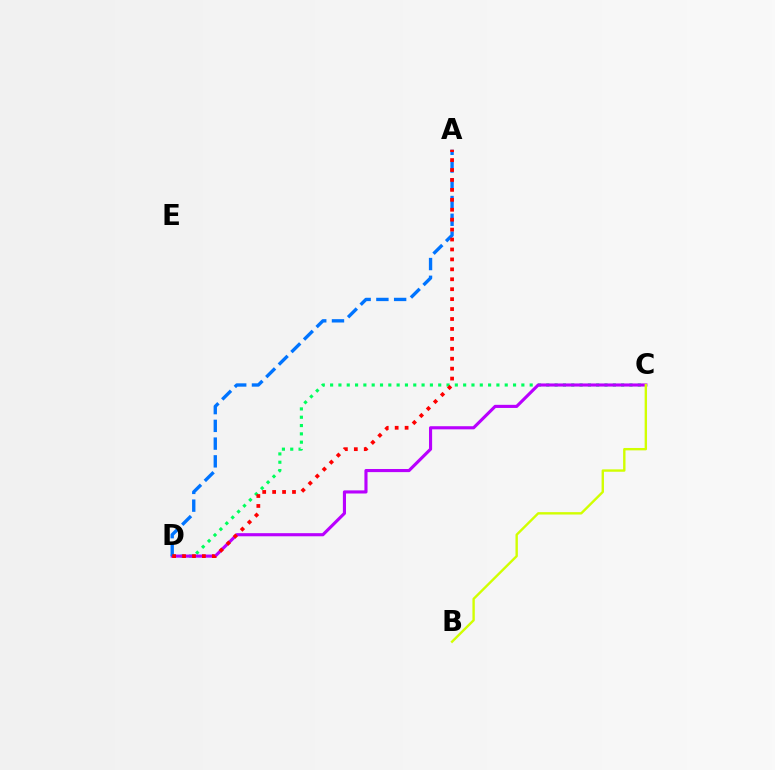{('C', 'D'): [{'color': '#00ff5c', 'line_style': 'dotted', 'thickness': 2.26}, {'color': '#b900ff', 'line_style': 'solid', 'thickness': 2.25}], ('B', 'C'): [{'color': '#d1ff00', 'line_style': 'solid', 'thickness': 1.71}], ('A', 'D'): [{'color': '#0074ff', 'line_style': 'dashed', 'thickness': 2.41}, {'color': '#ff0000', 'line_style': 'dotted', 'thickness': 2.7}]}